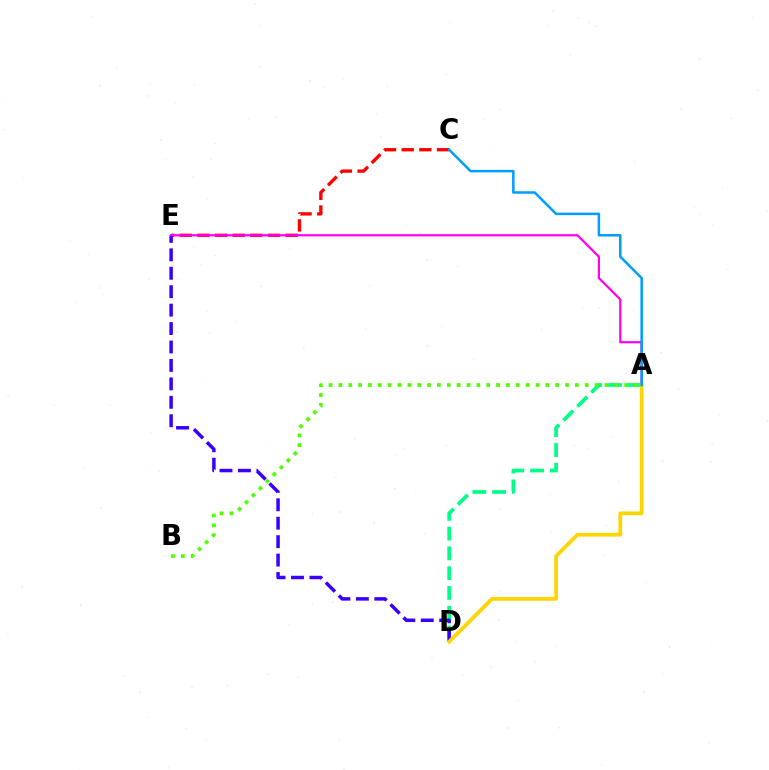{('C', 'E'): [{'color': '#ff0000', 'line_style': 'dashed', 'thickness': 2.4}], ('A', 'D'): [{'color': '#00ff86', 'line_style': 'dashed', 'thickness': 2.69}, {'color': '#ffd500', 'line_style': 'solid', 'thickness': 2.71}], ('A', 'B'): [{'color': '#4fff00', 'line_style': 'dotted', 'thickness': 2.68}], ('D', 'E'): [{'color': '#3700ff', 'line_style': 'dashed', 'thickness': 2.5}], ('A', 'E'): [{'color': '#ff00ed', 'line_style': 'solid', 'thickness': 1.59}], ('A', 'C'): [{'color': '#009eff', 'line_style': 'solid', 'thickness': 1.82}]}